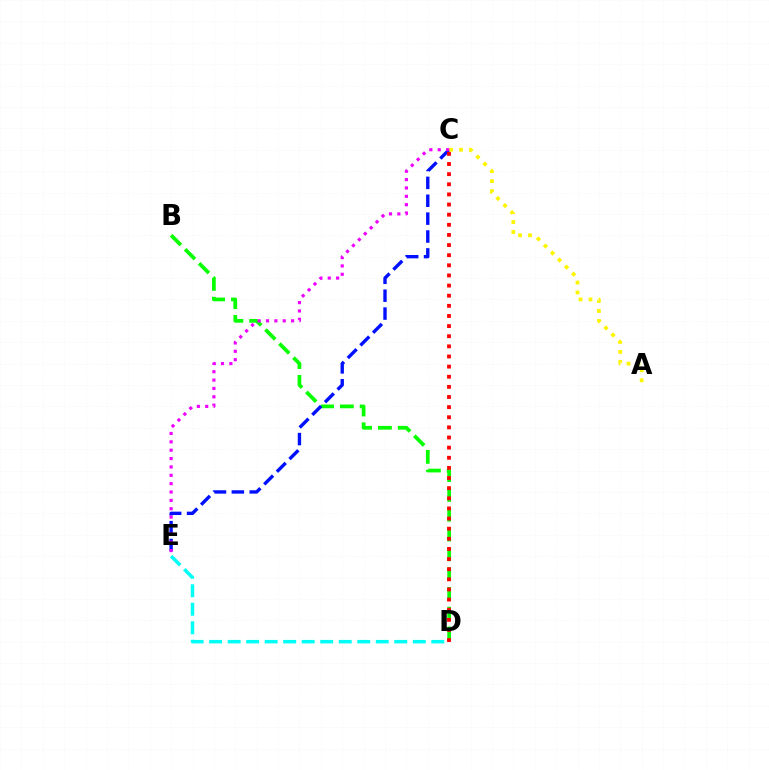{('B', 'D'): [{'color': '#08ff00', 'line_style': 'dashed', 'thickness': 2.69}], ('C', 'E'): [{'color': '#0010ff', 'line_style': 'dashed', 'thickness': 2.43}, {'color': '#ee00ff', 'line_style': 'dotted', 'thickness': 2.27}], ('A', 'C'): [{'color': '#fcf500', 'line_style': 'dotted', 'thickness': 2.71}], ('C', 'D'): [{'color': '#ff0000', 'line_style': 'dotted', 'thickness': 2.75}], ('D', 'E'): [{'color': '#00fff6', 'line_style': 'dashed', 'thickness': 2.51}]}